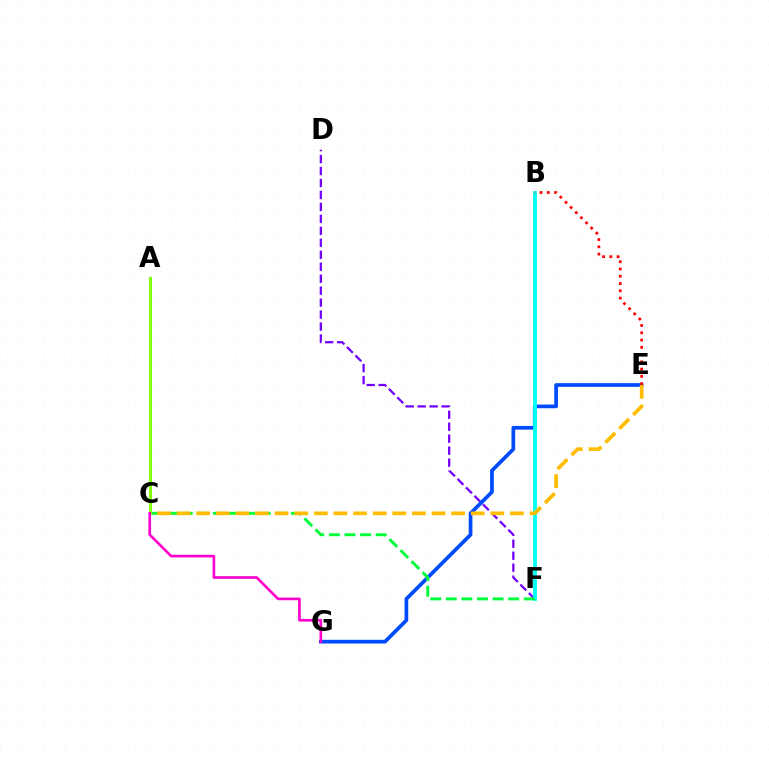{('D', 'F'): [{'color': '#7200ff', 'line_style': 'dashed', 'thickness': 1.63}], ('E', 'G'): [{'color': '#004bff', 'line_style': 'solid', 'thickness': 2.67}], ('B', 'F'): [{'color': '#00fff6', 'line_style': 'solid', 'thickness': 2.72}], ('B', 'E'): [{'color': '#ff0000', 'line_style': 'dotted', 'thickness': 1.97}], ('C', 'F'): [{'color': '#00ff39', 'line_style': 'dashed', 'thickness': 2.12}], ('C', 'E'): [{'color': '#ffbd00', 'line_style': 'dashed', 'thickness': 2.66}], ('A', 'C'): [{'color': '#84ff00', 'line_style': 'solid', 'thickness': 2.21}], ('C', 'G'): [{'color': '#ff00cf', 'line_style': 'solid', 'thickness': 1.91}]}